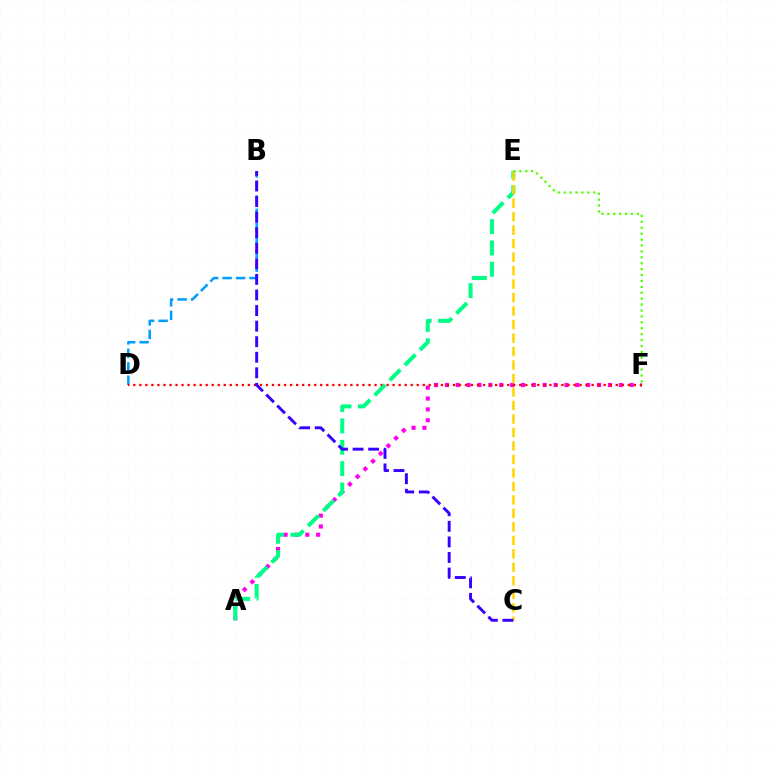{('B', 'D'): [{'color': '#009eff', 'line_style': 'dashed', 'thickness': 1.83}], ('A', 'F'): [{'color': '#ff00ed', 'line_style': 'dotted', 'thickness': 2.95}], ('E', 'F'): [{'color': '#4fff00', 'line_style': 'dotted', 'thickness': 1.61}], ('D', 'F'): [{'color': '#ff0000', 'line_style': 'dotted', 'thickness': 1.64}], ('A', 'E'): [{'color': '#00ff86', 'line_style': 'dashed', 'thickness': 2.9}], ('C', 'E'): [{'color': '#ffd500', 'line_style': 'dashed', 'thickness': 1.83}], ('B', 'C'): [{'color': '#3700ff', 'line_style': 'dashed', 'thickness': 2.12}]}